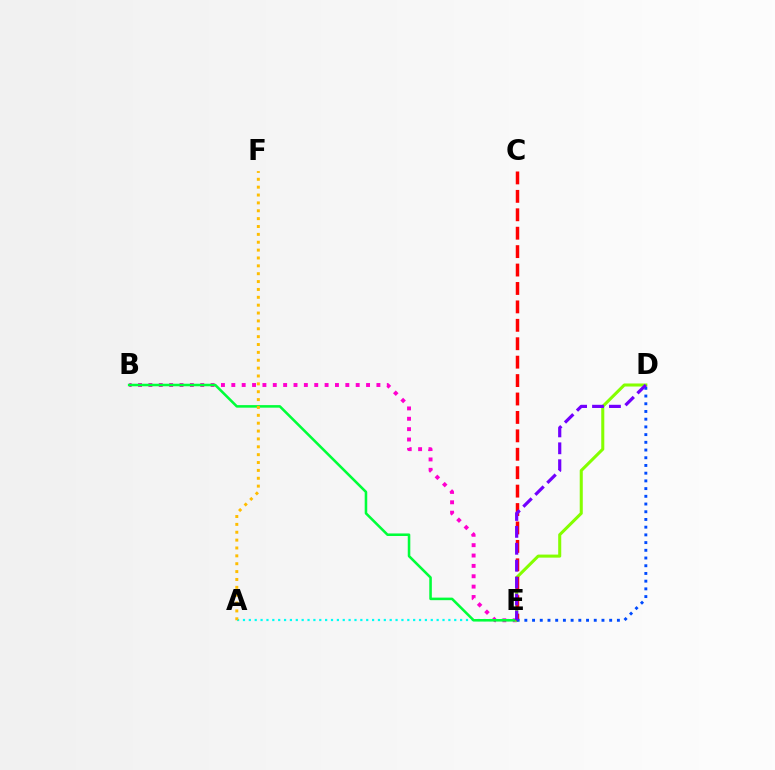{('B', 'E'): [{'color': '#ff00cf', 'line_style': 'dotted', 'thickness': 2.82}, {'color': '#00ff39', 'line_style': 'solid', 'thickness': 1.84}], ('A', 'E'): [{'color': '#00fff6', 'line_style': 'dotted', 'thickness': 1.59}], ('D', 'E'): [{'color': '#84ff00', 'line_style': 'solid', 'thickness': 2.19}, {'color': '#004bff', 'line_style': 'dotted', 'thickness': 2.1}, {'color': '#7200ff', 'line_style': 'dashed', 'thickness': 2.3}], ('A', 'F'): [{'color': '#ffbd00', 'line_style': 'dotted', 'thickness': 2.14}], ('C', 'E'): [{'color': '#ff0000', 'line_style': 'dashed', 'thickness': 2.5}]}